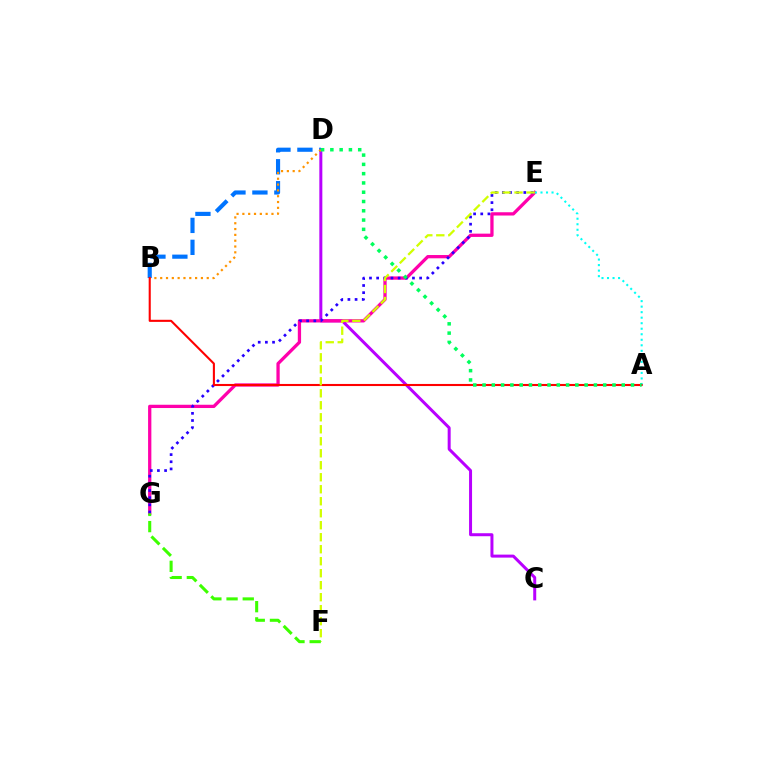{('C', 'D'): [{'color': '#b900ff', 'line_style': 'solid', 'thickness': 2.16}], ('E', 'G'): [{'color': '#ff00ac', 'line_style': 'solid', 'thickness': 2.36}, {'color': '#2500ff', 'line_style': 'dotted', 'thickness': 1.95}], ('B', 'D'): [{'color': '#0074ff', 'line_style': 'dashed', 'thickness': 2.98}, {'color': '#ff9400', 'line_style': 'dotted', 'thickness': 1.58}], ('A', 'E'): [{'color': '#00fff6', 'line_style': 'dotted', 'thickness': 1.5}], ('A', 'B'): [{'color': '#ff0000', 'line_style': 'solid', 'thickness': 1.51}], ('E', 'F'): [{'color': '#d1ff00', 'line_style': 'dashed', 'thickness': 1.63}], ('F', 'G'): [{'color': '#3dff00', 'line_style': 'dashed', 'thickness': 2.2}], ('A', 'D'): [{'color': '#00ff5c', 'line_style': 'dotted', 'thickness': 2.52}]}